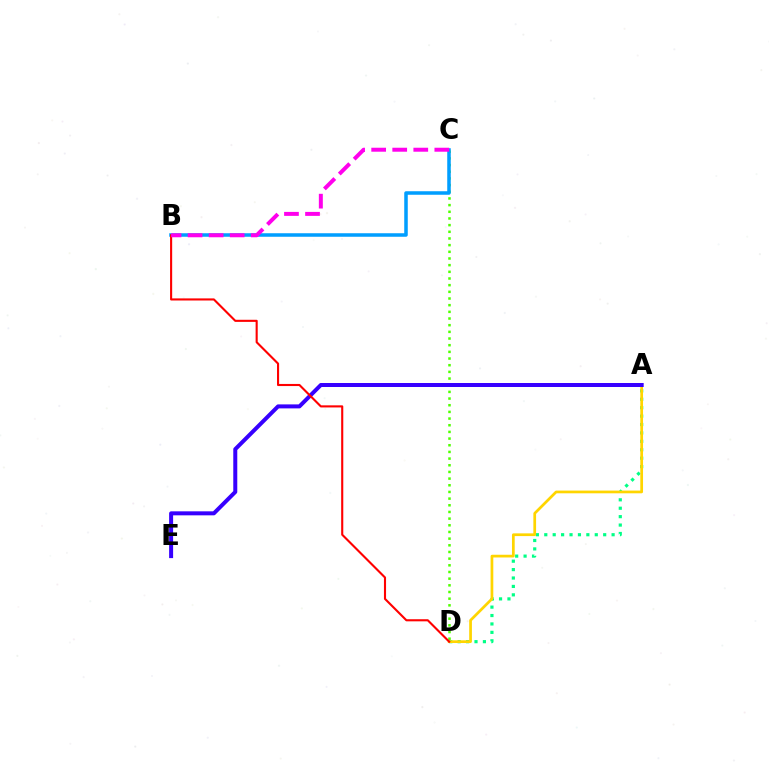{('C', 'D'): [{'color': '#4fff00', 'line_style': 'dotted', 'thickness': 1.81}], ('A', 'D'): [{'color': '#00ff86', 'line_style': 'dotted', 'thickness': 2.29}, {'color': '#ffd500', 'line_style': 'solid', 'thickness': 1.96}], ('A', 'E'): [{'color': '#3700ff', 'line_style': 'solid', 'thickness': 2.88}], ('B', 'C'): [{'color': '#009eff', 'line_style': 'solid', 'thickness': 2.54}, {'color': '#ff00ed', 'line_style': 'dashed', 'thickness': 2.86}], ('B', 'D'): [{'color': '#ff0000', 'line_style': 'solid', 'thickness': 1.52}]}